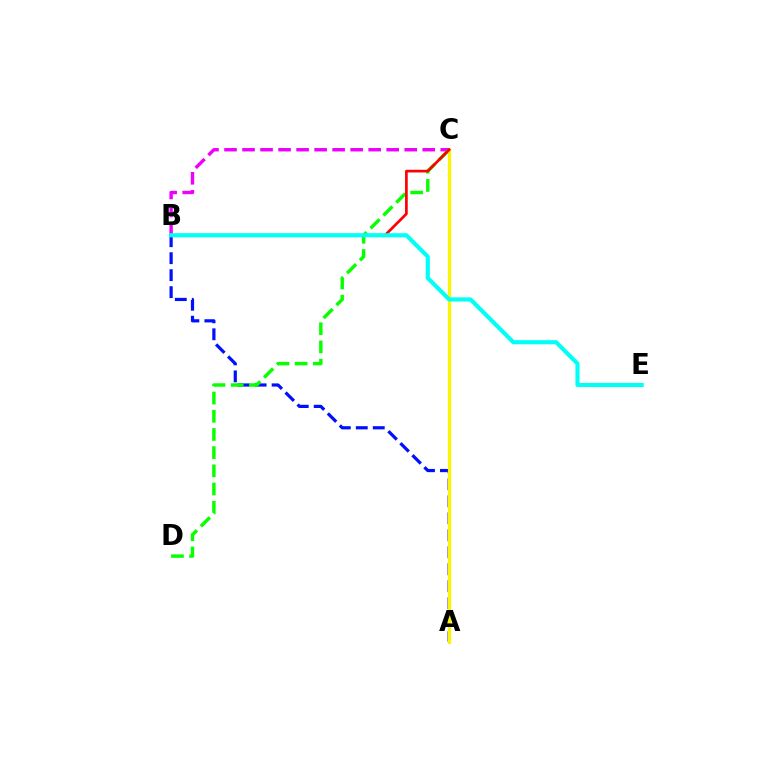{('B', 'C'): [{'color': '#ee00ff', 'line_style': 'dashed', 'thickness': 2.45}, {'color': '#ff0000', 'line_style': 'solid', 'thickness': 1.94}], ('A', 'B'): [{'color': '#0010ff', 'line_style': 'dashed', 'thickness': 2.31}], ('C', 'D'): [{'color': '#08ff00', 'line_style': 'dashed', 'thickness': 2.47}], ('A', 'C'): [{'color': '#fcf500', 'line_style': 'solid', 'thickness': 2.34}], ('B', 'E'): [{'color': '#00fff6', 'line_style': 'solid', 'thickness': 2.98}]}